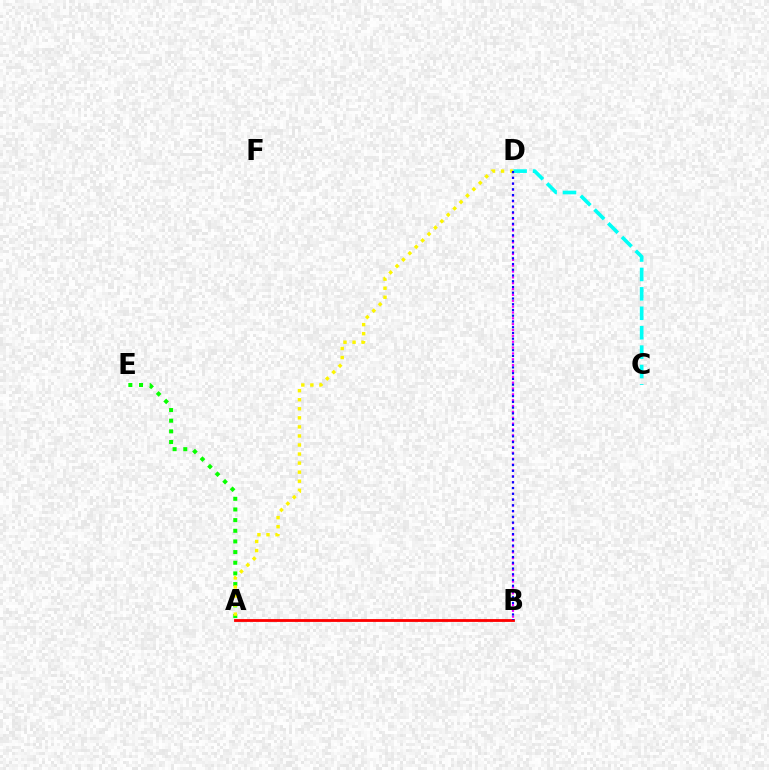{('A', 'E'): [{'color': '#08ff00', 'line_style': 'dotted', 'thickness': 2.9}], ('A', 'D'): [{'color': '#fcf500', 'line_style': 'dotted', 'thickness': 2.46}], ('C', 'D'): [{'color': '#00fff6', 'line_style': 'dashed', 'thickness': 2.64}], ('B', 'D'): [{'color': '#ee00ff', 'line_style': 'dotted', 'thickness': 1.59}, {'color': '#0010ff', 'line_style': 'dotted', 'thickness': 1.56}], ('A', 'B'): [{'color': '#ff0000', 'line_style': 'solid', 'thickness': 2.04}]}